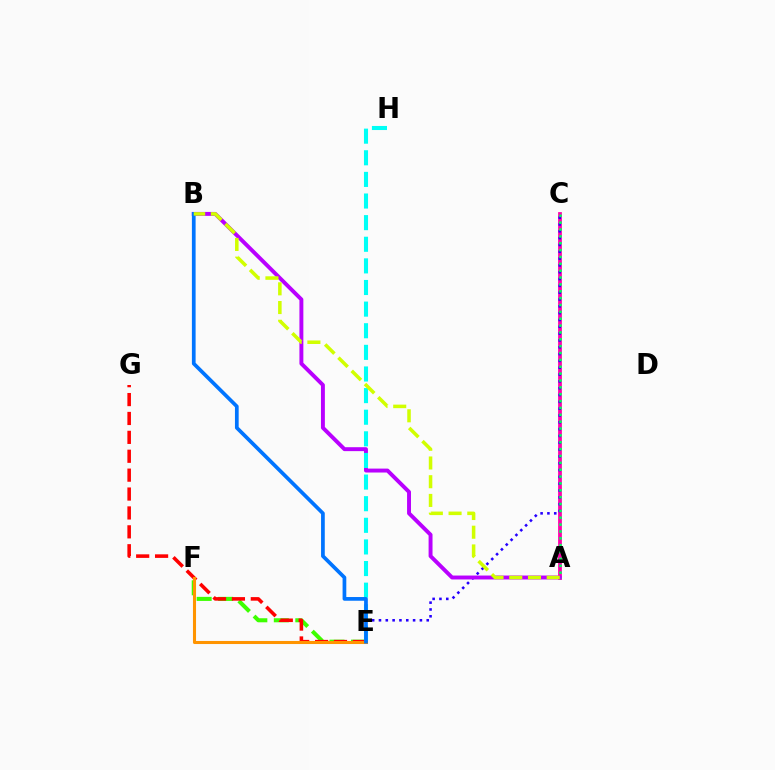{('E', 'F'): [{'color': '#3dff00', 'line_style': 'dashed', 'thickness': 2.92}, {'color': '#ff9400', 'line_style': 'solid', 'thickness': 2.2}], ('E', 'G'): [{'color': '#ff0000', 'line_style': 'dashed', 'thickness': 2.57}], ('A', 'C'): [{'color': '#ff00ac', 'line_style': 'solid', 'thickness': 2.71}, {'color': '#00ff5c', 'line_style': 'dotted', 'thickness': 1.86}], ('C', 'E'): [{'color': '#2500ff', 'line_style': 'dotted', 'thickness': 1.85}], ('A', 'B'): [{'color': '#b900ff', 'line_style': 'solid', 'thickness': 2.83}, {'color': '#d1ff00', 'line_style': 'dashed', 'thickness': 2.54}], ('E', 'H'): [{'color': '#00fff6', 'line_style': 'dashed', 'thickness': 2.94}], ('B', 'E'): [{'color': '#0074ff', 'line_style': 'solid', 'thickness': 2.68}]}